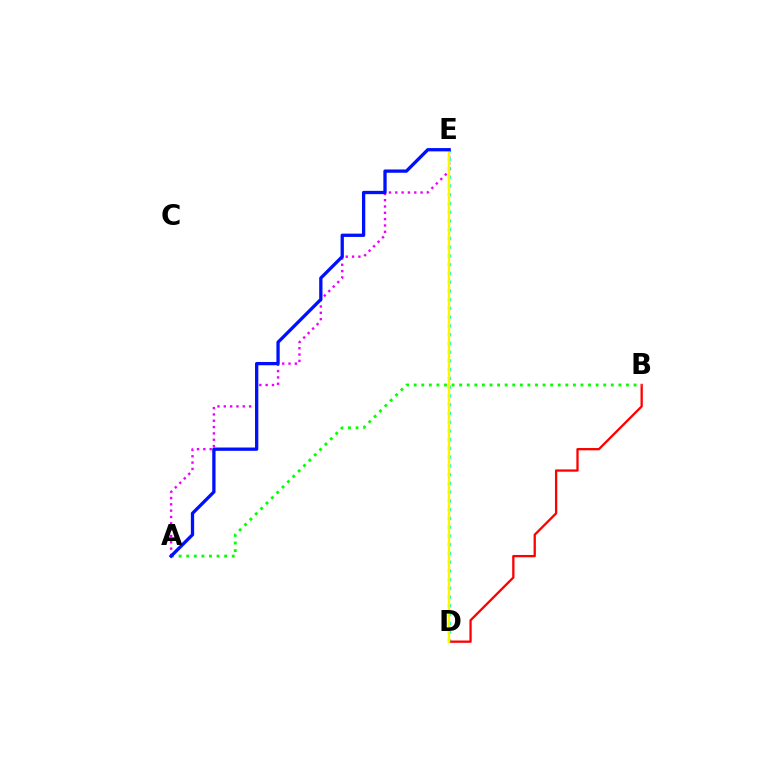{('D', 'E'): [{'color': '#00fff6', 'line_style': 'dotted', 'thickness': 2.38}, {'color': '#fcf500', 'line_style': 'solid', 'thickness': 1.74}], ('A', 'E'): [{'color': '#ee00ff', 'line_style': 'dotted', 'thickness': 1.72}, {'color': '#0010ff', 'line_style': 'solid', 'thickness': 2.37}], ('B', 'D'): [{'color': '#ff0000', 'line_style': 'solid', 'thickness': 1.66}], ('A', 'B'): [{'color': '#08ff00', 'line_style': 'dotted', 'thickness': 2.06}]}